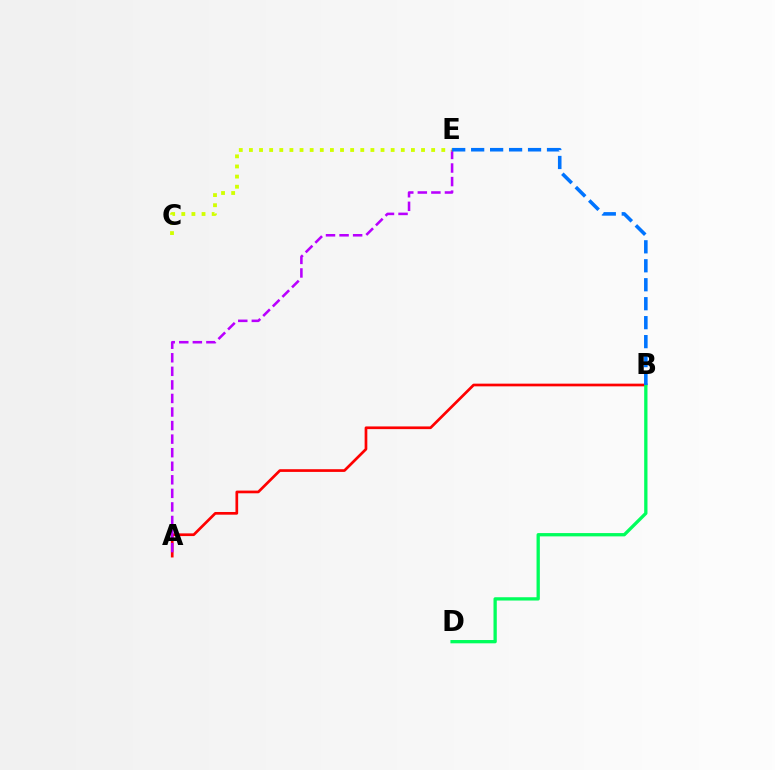{('A', 'B'): [{'color': '#ff0000', 'line_style': 'solid', 'thickness': 1.94}], ('B', 'D'): [{'color': '#00ff5c', 'line_style': 'solid', 'thickness': 2.37}], ('A', 'E'): [{'color': '#b900ff', 'line_style': 'dashed', 'thickness': 1.84}], ('C', 'E'): [{'color': '#d1ff00', 'line_style': 'dotted', 'thickness': 2.75}], ('B', 'E'): [{'color': '#0074ff', 'line_style': 'dashed', 'thickness': 2.58}]}